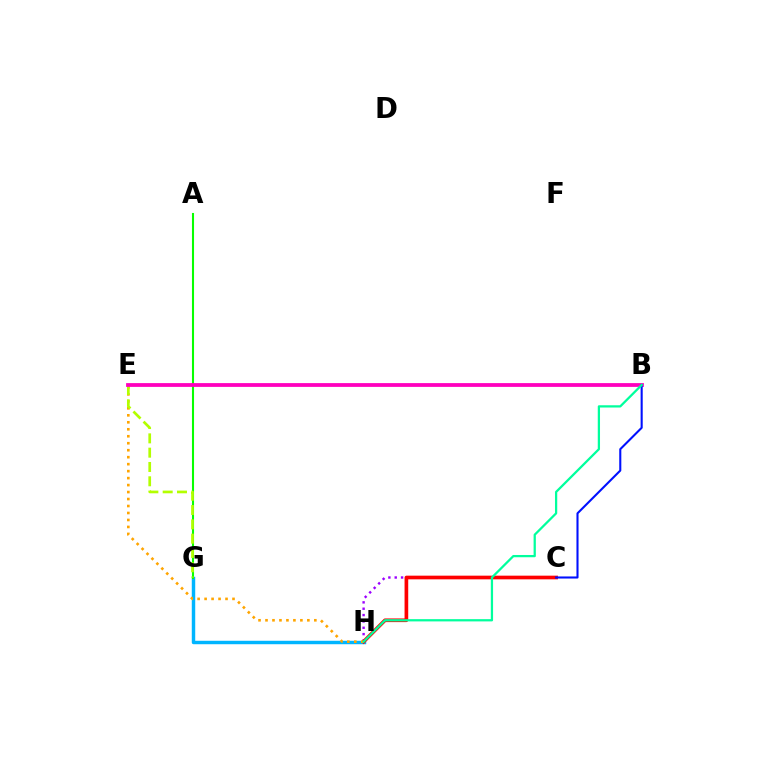{('C', 'H'): [{'color': '#9b00ff', 'line_style': 'dotted', 'thickness': 1.73}, {'color': '#ff0000', 'line_style': 'solid', 'thickness': 2.64}], ('G', 'H'): [{'color': '#00b5ff', 'line_style': 'solid', 'thickness': 2.48}], ('E', 'H'): [{'color': '#ffa500', 'line_style': 'dotted', 'thickness': 1.9}], ('A', 'G'): [{'color': '#08ff00', 'line_style': 'solid', 'thickness': 1.5}], ('E', 'G'): [{'color': '#b3ff00', 'line_style': 'dashed', 'thickness': 1.94}], ('B', 'E'): [{'color': '#ff00bd', 'line_style': 'solid', 'thickness': 2.72}], ('B', 'C'): [{'color': '#0010ff', 'line_style': 'solid', 'thickness': 1.5}], ('B', 'H'): [{'color': '#00ff9d', 'line_style': 'solid', 'thickness': 1.62}]}